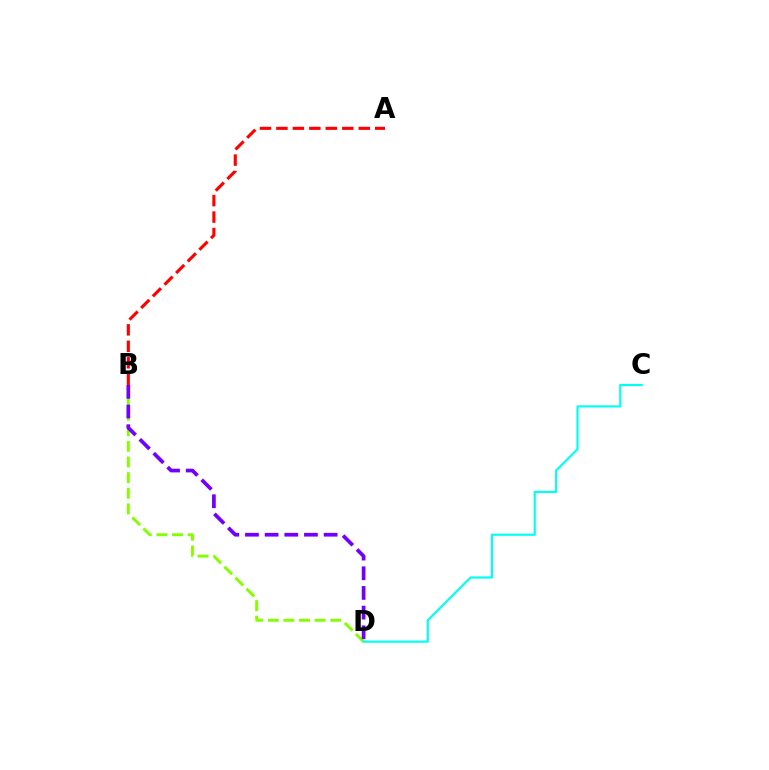{('B', 'D'): [{'color': '#84ff00', 'line_style': 'dashed', 'thickness': 2.12}, {'color': '#7200ff', 'line_style': 'dashed', 'thickness': 2.67}], ('A', 'B'): [{'color': '#ff0000', 'line_style': 'dashed', 'thickness': 2.24}], ('C', 'D'): [{'color': '#00fff6', 'line_style': 'solid', 'thickness': 1.56}]}